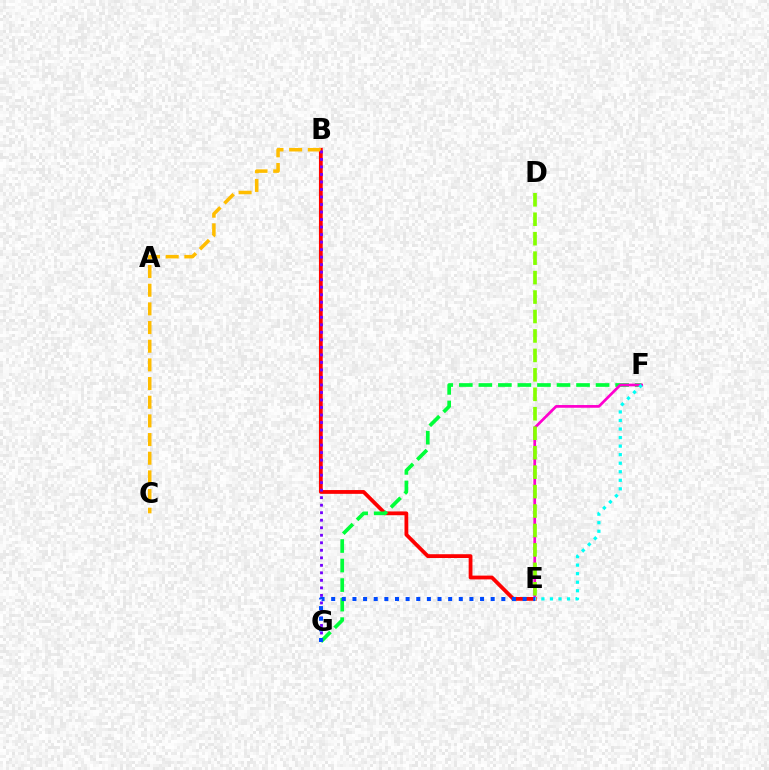{('B', 'E'): [{'color': '#ff0000', 'line_style': 'solid', 'thickness': 2.73}], ('F', 'G'): [{'color': '#00ff39', 'line_style': 'dashed', 'thickness': 2.65}], ('E', 'F'): [{'color': '#ff00cf', 'line_style': 'solid', 'thickness': 1.96}, {'color': '#00fff6', 'line_style': 'dotted', 'thickness': 2.32}], ('B', 'C'): [{'color': '#ffbd00', 'line_style': 'dashed', 'thickness': 2.54}], ('B', 'G'): [{'color': '#7200ff', 'line_style': 'dotted', 'thickness': 2.04}], ('D', 'E'): [{'color': '#84ff00', 'line_style': 'dashed', 'thickness': 2.64}], ('E', 'G'): [{'color': '#004bff', 'line_style': 'dotted', 'thickness': 2.89}]}